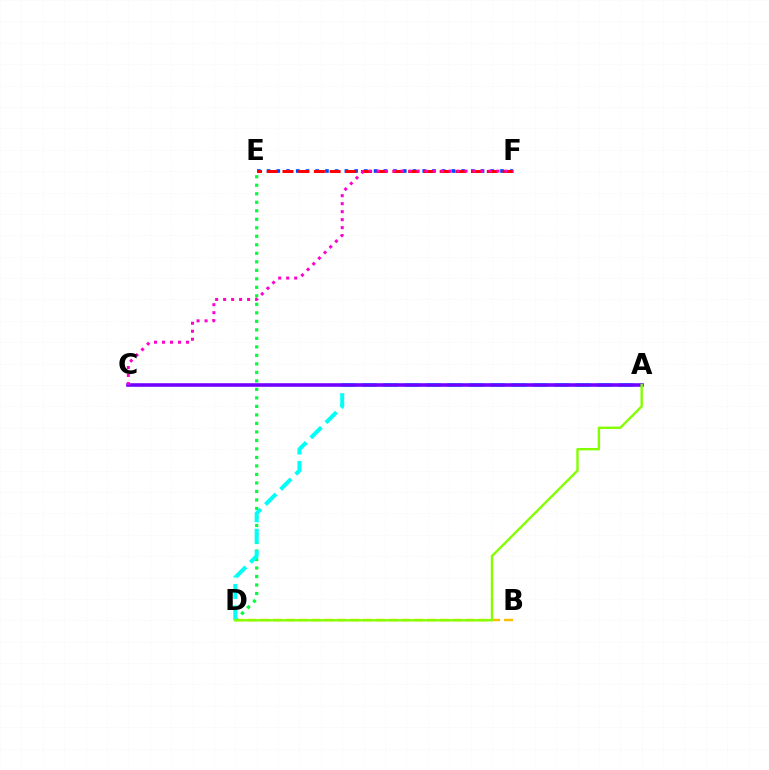{('E', 'F'): [{'color': '#004bff', 'line_style': 'dotted', 'thickness': 2.64}, {'color': '#ff0000', 'line_style': 'dashed', 'thickness': 2.14}], ('B', 'D'): [{'color': '#ffbd00', 'line_style': 'dashed', 'thickness': 1.74}], ('D', 'E'): [{'color': '#00ff39', 'line_style': 'dotted', 'thickness': 2.31}], ('A', 'D'): [{'color': '#00fff6', 'line_style': 'dashed', 'thickness': 2.9}, {'color': '#84ff00', 'line_style': 'solid', 'thickness': 1.72}], ('A', 'C'): [{'color': '#7200ff', 'line_style': 'solid', 'thickness': 2.57}], ('C', 'F'): [{'color': '#ff00cf', 'line_style': 'dotted', 'thickness': 2.17}]}